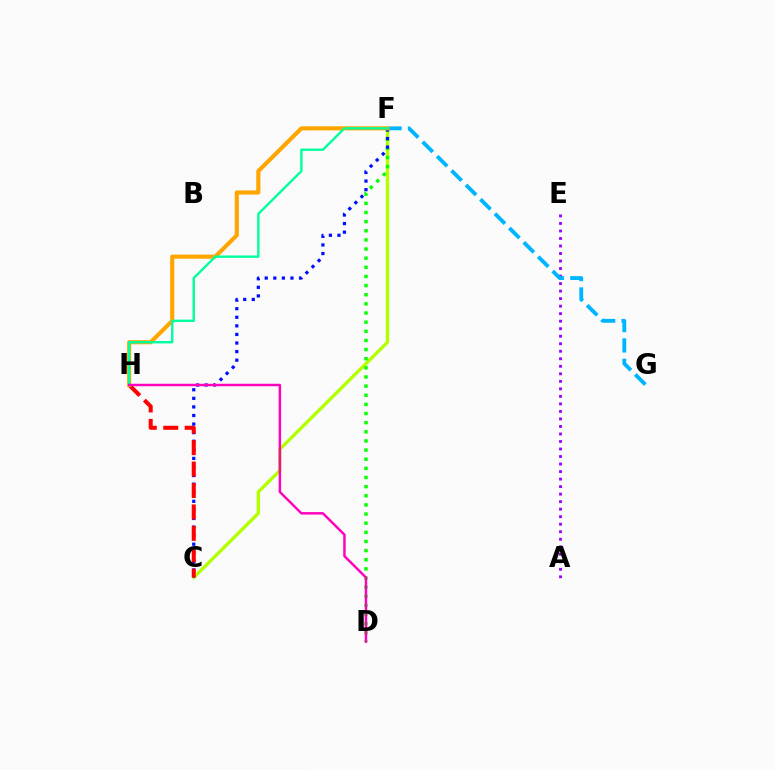{('A', 'E'): [{'color': '#9b00ff', 'line_style': 'dotted', 'thickness': 2.04}], ('C', 'F'): [{'color': '#b3ff00', 'line_style': 'solid', 'thickness': 2.41}, {'color': '#0010ff', 'line_style': 'dotted', 'thickness': 2.33}], ('D', 'F'): [{'color': '#08ff00', 'line_style': 'dotted', 'thickness': 2.48}], ('F', 'G'): [{'color': '#00b5ff', 'line_style': 'dashed', 'thickness': 2.77}], ('C', 'H'): [{'color': '#ff0000', 'line_style': 'dashed', 'thickness': 2.91}], ('F', 'H'): [{'color': '#ffa500', 'line_style': 'solid', 'thickness': 2.97}, {'color': '#00ff9d', 'line_style': 'solid', 'thickness': 1.72}], ('D', 'H'): [{'color': '#ff00bd', 'line_style': 'solid', 'thickness': 1.76}]}